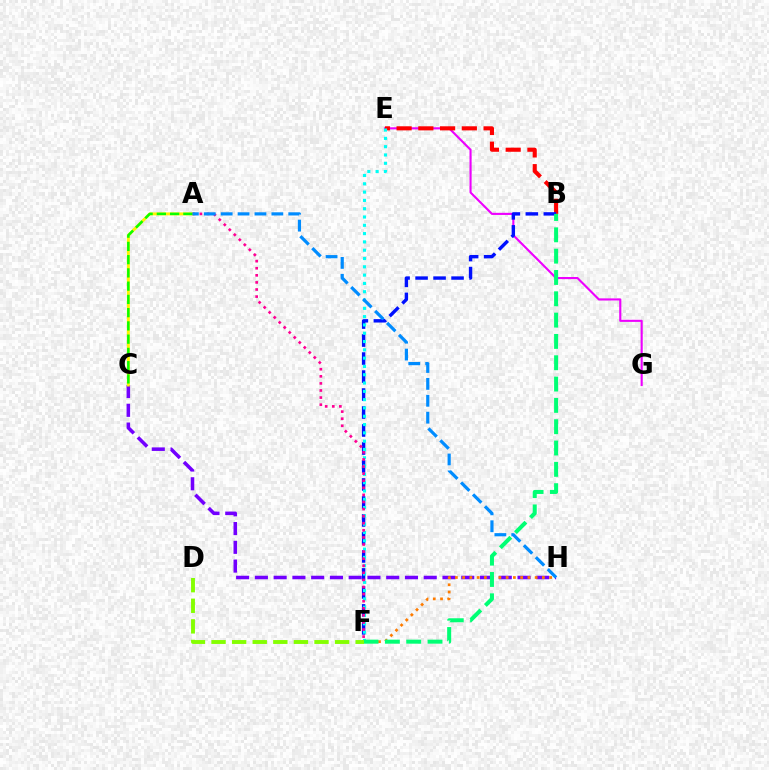{('E', 'G'): [{'color': '#ee00ff', 'line_style': 'solid', 'thickness': 1.53}], ('B', 'E'): [{'color': '#ff0000', 'line_style': 'dashed', 'thickness': 2.95}], ('C', 'H'): [{'color': '#7200ff', 'line_style': 'dashed', 'thickness': 2.55}], ('B', 'F'): [{'color': '#0010ff', 'line_style': 'dashed', 'thickness': 2.44}, {'color': '#00ff74', 'line_style': 'dashed', 'thickness': 2.9}], ('F', 'H'): [{'color': '#ff7c00', 'line_style': 'dotted', 'thickness': 1.97}], ('A', 'C'): [{'color': '#fcf500', 'line_style': 'solid', 'thickness': 2.13}, {'color': '#08ff00', 'line_style': 'dashed', 'thickness': 1.8}], ('E', 'F'): [{'color': '#00fff6', 'line_style': 'dotted', 'thickness': 2.26}], ('A', 'F'): [{'color': '#ff0094', 'line_style': 'dotted', 'thickness': 1.93}], ('D', 'F'): [{'color': '#84ff00', 'line_style': 'dashed', 'thickness': 2.8}], ('A', 'H'): [{'color': '#008cff', 'line_style': 'dashed', 'thickness': 2.3}]}